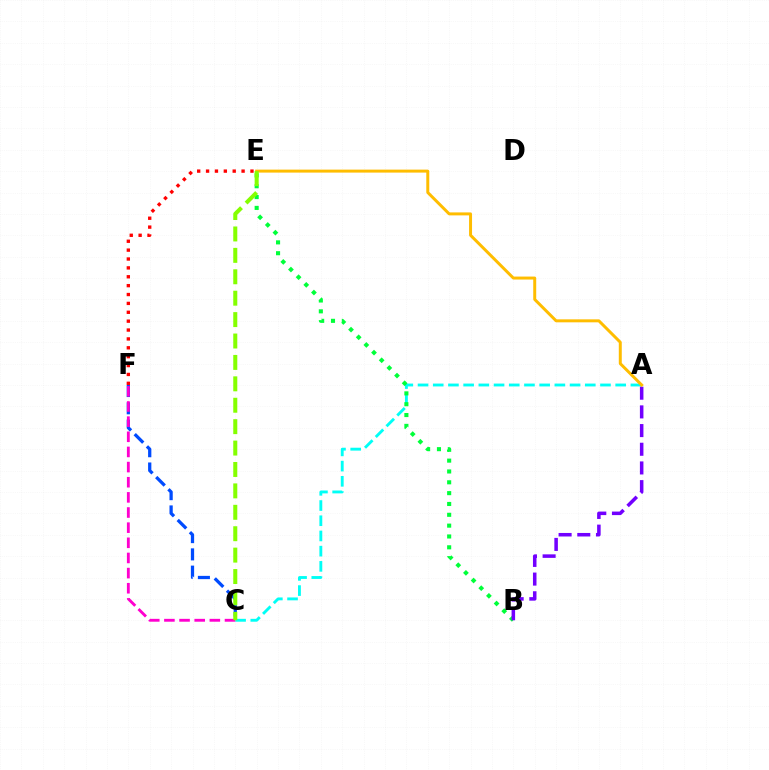{('A', 'C'): [{'color': '#00fff6', 'line_style': 'dashed', 'thickness': 2.07}], ('B', 'E'): [{'color': '#00ff39', 'line_style': 'dotted', 'thickness': 2.94}], ('C', 'F'): [{'color': '#004bff', 'line_style': 'dashed', 'thickness': 2.35}, {'color': '#ff00cf', 'line_style': 'dashed', 'thickness': 2.06}], ('A', 'B'): [{'color': '#7200ff', 'line_style': 'dashed', 'thickness': 2.54}], ('E', 'F'): [{'color': '#ff0000', 'line_style': 'dotted', 'thickness': 2.41}], ('A', 'E'): [{'color': '#ffbd00', 'line_style': 'solid', 'thickness': 2.14}], ('C', 'E'): [{'color': '#84ff00', 'line_style': 'dashed', 'thickness': 2.91}]}